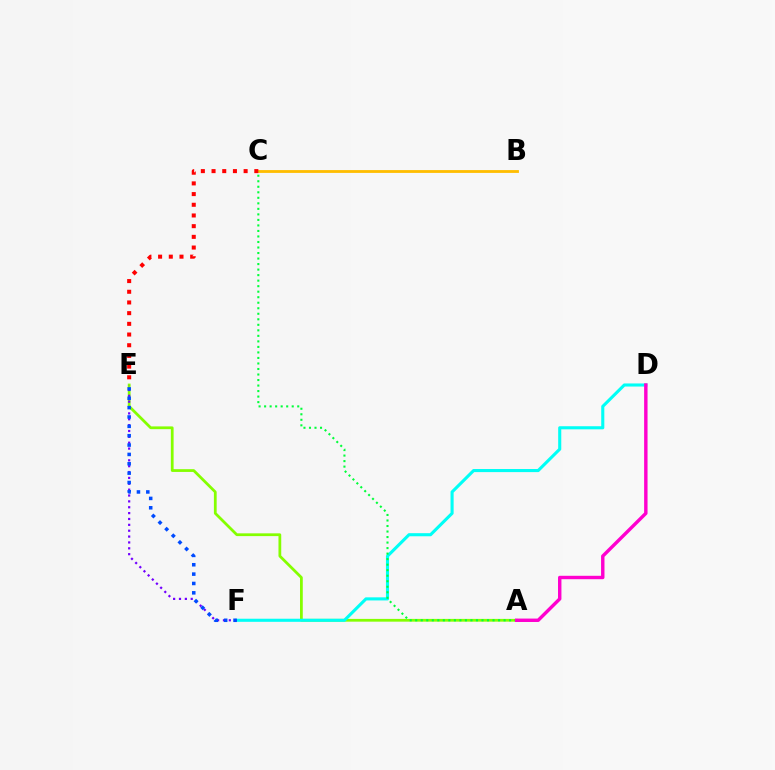{('B', 'C'): [{'color': '#ffbd00', 'line_style': 'solid', 'thickness': 2.03}], ('A', 'E'): [{'color': '#84ff00', 'line_style': 'solid', 'thickness': 1.99}], ('D', 'F'): [{'color': '#00fff6', 'line_style': 'solid', 'thickness': 2.23}], ('E', 'F'): [{'color': '#7200ff', 'line_style': 'dotted', 'thickness': 1.59}, {'color': '#004bff', 'line_style': 'dotted', 'thickness': 2.54}], ('C', 'E'): [{'color': '#ff0000', 'line_style': 'dotted', 'thickness': 2.91}], ('A', 'C'): [{'color': '#00ff39', 'line_style': 'dotted', 'thickness': 1.5}], ('A', 'D'): [{'color': '#ff00cf', 'line_style': 'solid', 'thickness': 2.46}]}